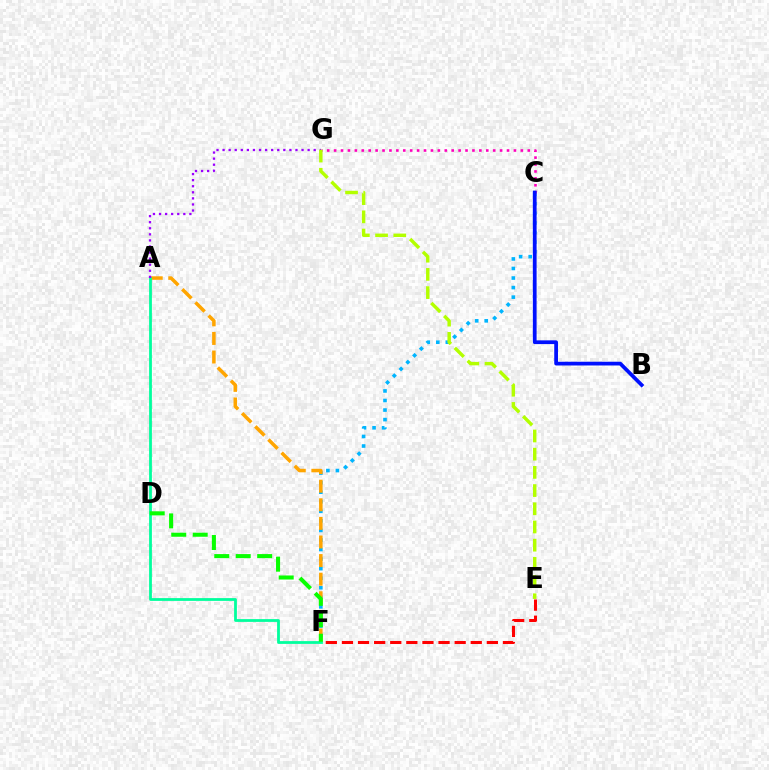{('C', 'F'): [{'color': '#00b5ff', 'line_style': 'dotted', 'thickness': 2.6}], ('A', 'F'): [{'color': '#ffa500', 'line_style': 'dashed', 'thickness': 2.53}, {'color': '#00ff9d', 'line_style': 'solid', 'thickness': 2.01}], ('C', 'G'): [{'color': '#ff00bd', 'line_style': 'dotted', 'thickness': 1.88}], ('A', 'G'): [{'color': '#9b00ff', 'line_style': 'dotted', 'thickness': 1.65}], ('D', 'F'): [{'color': '#08ff00', 'line_style': 'dashed', 'thickness': 2.92}], ('B', 'C'): [{'color': '#0010ff', 'line_style': 'solid', 'thickness': 2.7}], ('E', 'F'): [{'color': '#ff0000', 'line_style': 'dashed', 'thickness': 2.19}], ('E', 'G'): [{'color': '#b3ff00', 'line_style': 'dashed', 'thickness': 2.47}]}